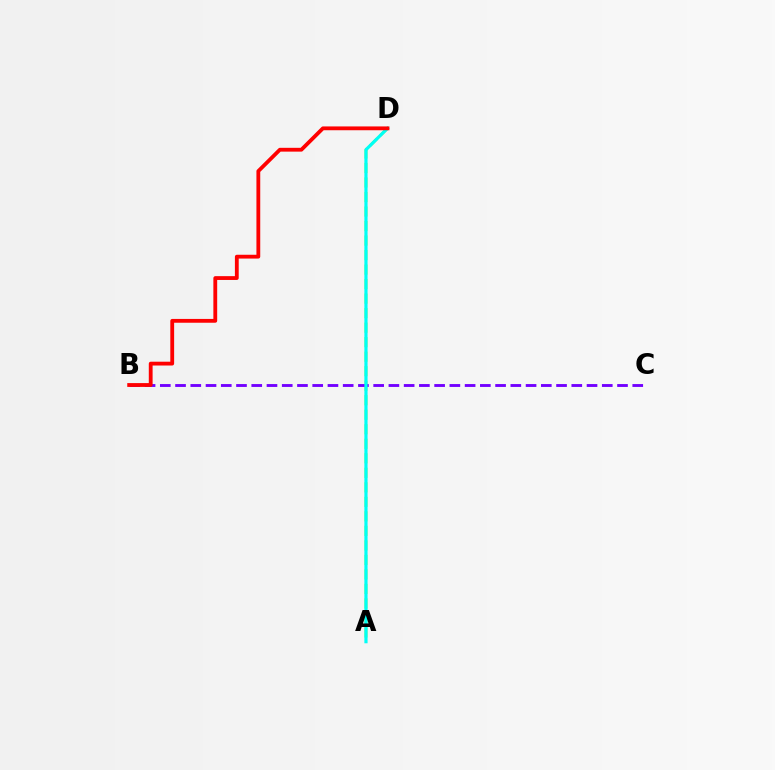{('A', 'D'): [{'color': '#84ff00', 'line_style': 'dashed', 'thickness': 1.97}, {'color': '#00fff6', 'line_style': 'solid', 'thickness': 2.3}], ('B', 'C'): [{'color': '#7200ff', 'line_style': 'dashed', 'thickness': 2.07}], ('B', 'D'): [{'color': '#ff0000', 'line_style': 'solid', 'thickness': 2.74}]}